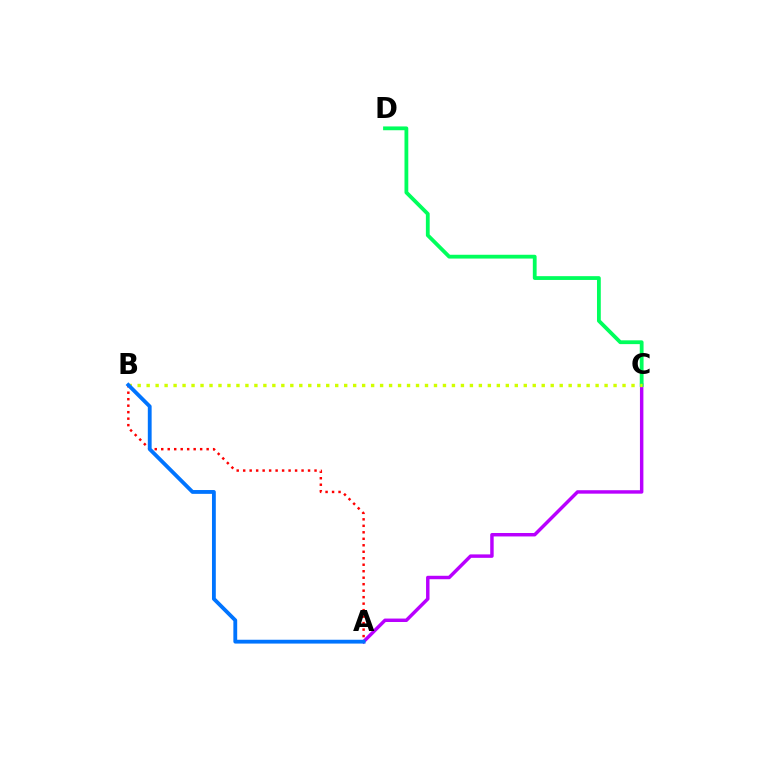{('A', 'C'): [{'color': '#b900ff', 'line_style': 'solid', 'thickness': 2.48}], ('C', 'D'): [{'color': '#00ff5c', 'line_style': 'solid', 'thickness': 2.73}], ('A', 'B'): [{'color': '#ff0000', 'line_style': 'dotted', 'thickness': 1.76}, {'color': '#0074ff', 'line_style': 'solid', 'thickness': 2.75}], ('B', 'C'): [{'color': '#d1ff00', 'line_style': 'dotted', 'thickness': 2.44}]}